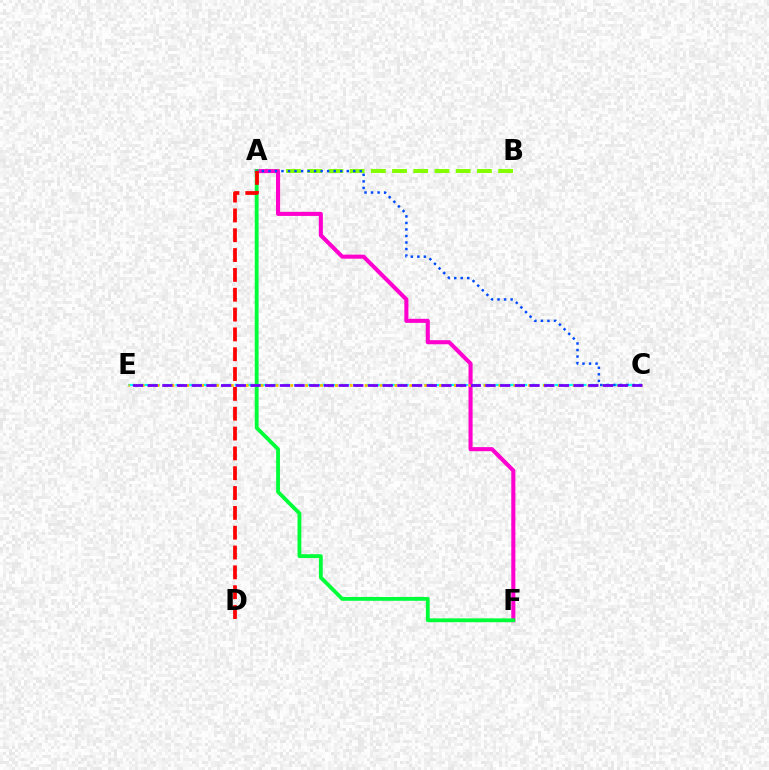{('A', 'B'): [{'color': '#84ff00', 'line_style': 'dashed', 'thickness': 2.88}], ('C', 'E'): [{'color': '#00fff6', 'line_style': 'dashed', 'thickness': 1.61}, {'color': '#ffbd00', 'line_style': 'dotted', 'thickness': 2.02}, {'color': '#7200ff', 'line_style': 'dashed', 'thickness': 2.0}], ('A', 'F'): [{'color': '#ff00cf', 'line_style': 'solid', 'thickness': 2.94}, {'color': '#00ff39', 'line_style': 'solid', 'thickness': 2.75}], ('A', 'C'): [{'color': '#004bff', 'line_style': 'dotted', 'thickness': 1.77}], ('A', 'D'): [{'color': '#ff0000', 'line_style': 'dashed', 'thickness': 2.69}]}